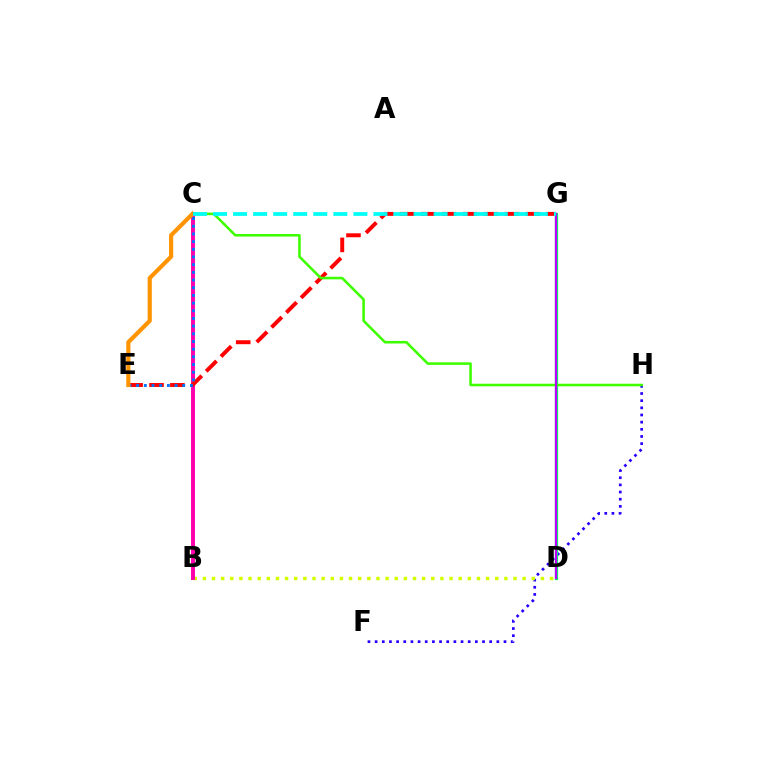{('F', 'H'): [{'color': '#2500ff', 'line_style': 'dotted', 'thickness': 1.95}], ('D', 'G'): [{'color': '#00ff5c', 'line_style': 'solid', 'thickness': 2.31}, {'color': '#b900ff', 'line_style': 'solid', 'thickness': 1.63}], ('B', 'D'): [{'color': '#d1ff00', 'line_style': 'dotted', 'thickness': 2.48}], ('B', 'C'): [{'color': '#ff00ac', 'line_style': 'solid', 'thickness': 2.84}], ('E', 'G'): [{'color': '#ff0000', 'line_style': 'dashed', 'thickness': 2.84}], ('C', 'H'): [{'color': '#3dff00', 'line_style': 'solid', 'thickness': 1.84}], ('C', 'E'): [{'color': '#0074ff', 'line_style': 'dotted', 'thickness': 2.09}, {'color': '#ff9400', 'line_style': 'solid', 'thickness': 2.99}], ('C', 'G'): [{'color': '#00fff6', 'line_style': 'dashed', 'thickness': 2.72}]}